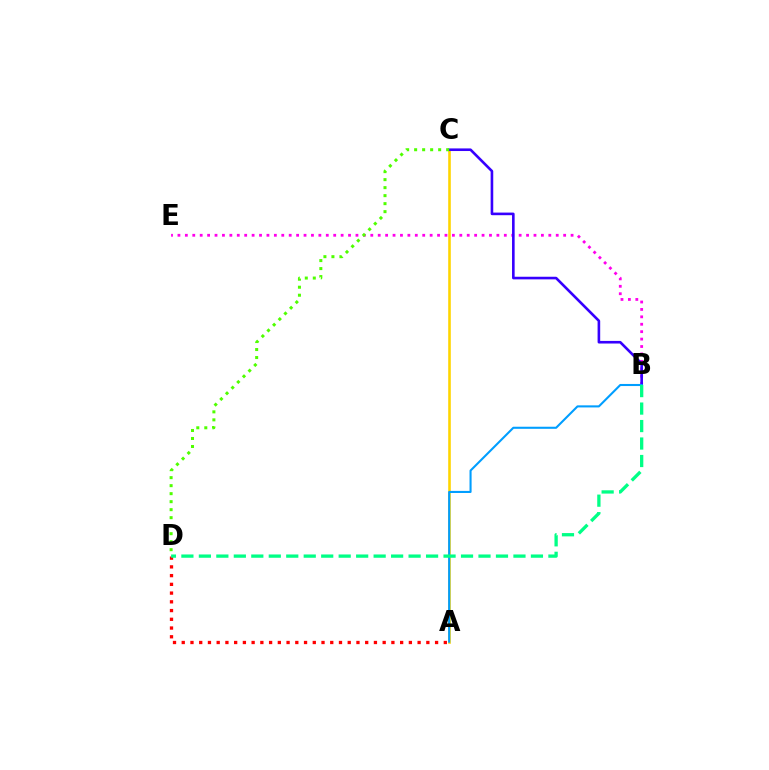{('B', 'E'): [{'color': '#ff00ed', 'line_style': 'dotted', 'thickness': 2.02}], ('A', 'C'): [{'color': '#ffd500', 'line_style': 'solid', 'thickness': 1.87}], ('B', 'C'): [{'color': '#3700ff', 'line_style': 'solid', 'thickness': 1.88}], ('A', 'B'): [{'color': '#009eff', 'line_style': 'solid', 'thickness': 1.5}], ('A', 'D'): [{'color': '#ff0000', 'line_style': 'dotted', 'thickness': 2.37}], ('B', 'D'): [{'color': '#00ff86', 'line_style': 'dashed', 'thickness': 2.37}], ('C', 'D'): [{'color': '#4fff00', 'line_style': 'dotted', 'thickness': 2.17}]}